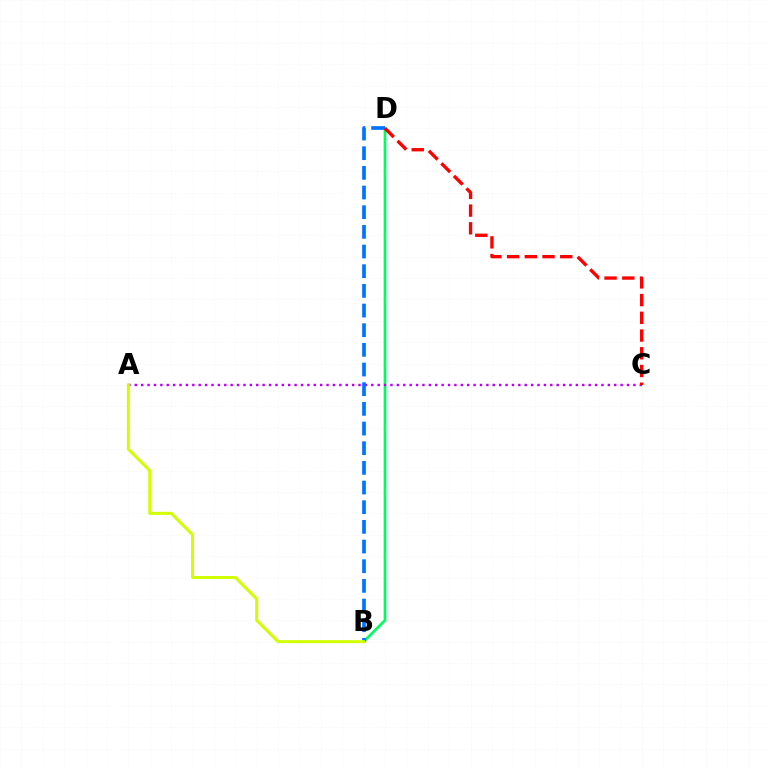{('B', 'D'): [{'color': '#00ff5c', 'line_style': 'solid', 'thickness': 1.96}, {'color': '#0074ff', 'line_style': 'dashed', 'thickness': 2.67}], ('A', 'C'): [{'color': '#b900ff', 'line_style': 'dotted', 'thickness': 1.74}], ('C', 'D'): [{'color': '#ff0000', 'line_style': 'dashed', 'thickness': 2.41}], ('A', 'B'): [{'color': '#d1ff00', 'line_style': 'solid', 'thickness': 2.17}]}